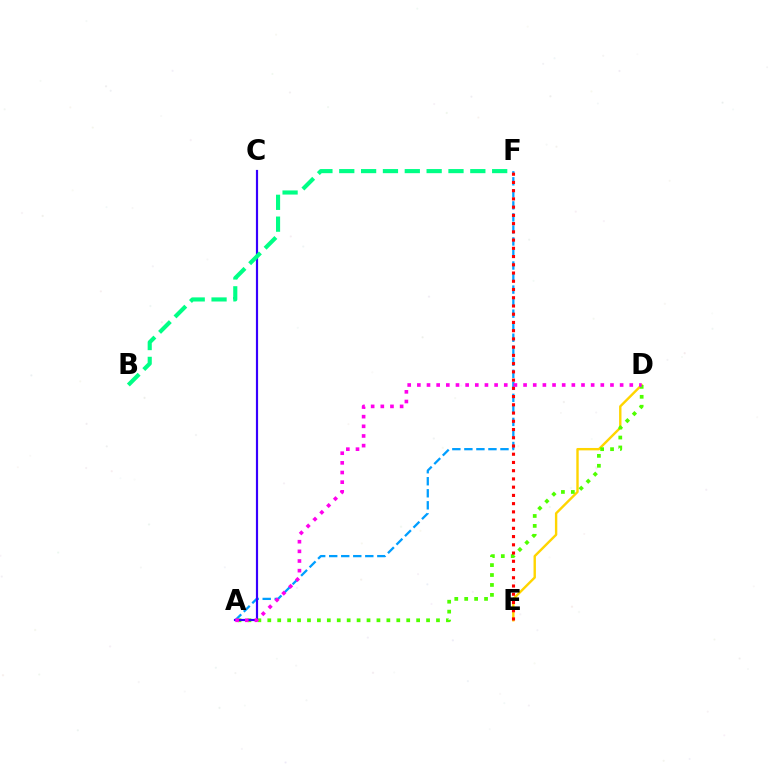{('A', 'F'): [{'color': '#009eff', 'line_style': 'dashed', 'thickness': 1.63}], ('D', 'E'): [{'color': '#ffd500', 'line_style': 'solid', 'thickness': 1.73}], ('A', 'D'): [{'color': '#4fff00', 'line_style': 'dotted', 'thickness': 2.7}, {'color': '#ff00ed', 'line_style': 'dotted', 'thickness': 2.62}], ('E', 'F'): [{'color': '#ff0000', 'line_style': 'dotted', 'thickness': 2.24}], ('A', 'C'): [{'color': '#3700ff', 'line_style': 'solid', 'thickness': 1.57}], ('B', 'F'): [{'color': '#00ff86', 'line_style': 'dashed', 'thickness': 2.97}]}